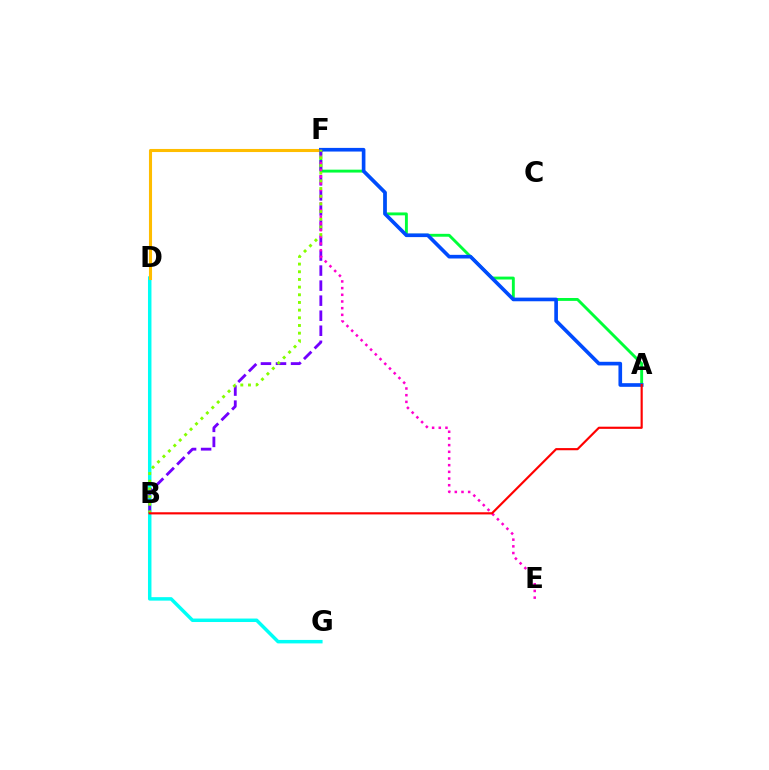{('D', 'G'): [{'color': '#00fff6', 'line_style': 'solid', 'thickness': 2.5}], ('A', 'F'): [{'color': '#00ff39', 'line_style': 'solid', 'thickness': 2.08}, {'color': '#004bff', 'line_style': 'solid', 'thickness': 2.63}], ('D', 'F'): [{'color': '#ffbd00', 'line_style': 'solid', 'thickness': 2.22}], ('B', 'F'): [{'color': '#7200ff', 'line_style': 'dashed', 'thickness': 2.04}, {'color': '#84ff00', 'line_style': 'dotted', 'thickness': 2.09}], ('E', 'F'): [{'color': '#ff00cf', 'line_style': 'dotted', 'thickness': 1.82}], ('A', 'B'): [{'color': '#ff0000', 'line_style': 'solid', 'thickness': 1.56}]}